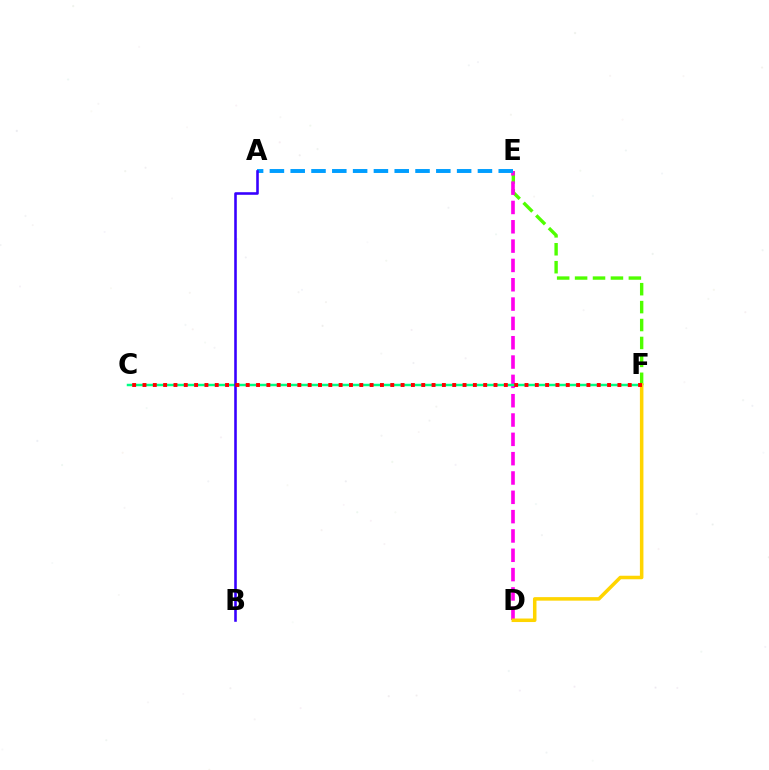{('E', 'F'): [{'color': '#4fff00', 'line_style': 'dashed', 'thickness': 2.43}], ('D', 'E'): [{'color': '#ff00ed', 'line_style': 'dashed', 'thickness': 2.63}], ('A', 'E'): [{'color': '#009eff', 'line_style': 'dashed', 'thickness': 2.83}], ('C', 'F'): [{'color': '#00ff86', 'line_style': 'solid', 'thickness': 1.78}, {'color': '#ff0000', 'line_style': 'dotted', 'thickness': 2.81}], ('A', 'B'): [{'color': '#3700ff', 'line_style': 'solid', 'thickness': 1.86}], ('D', 'F'): [{'color': '#ffd500', 'line_style': 'solid', 'thickness': 2.54}]}